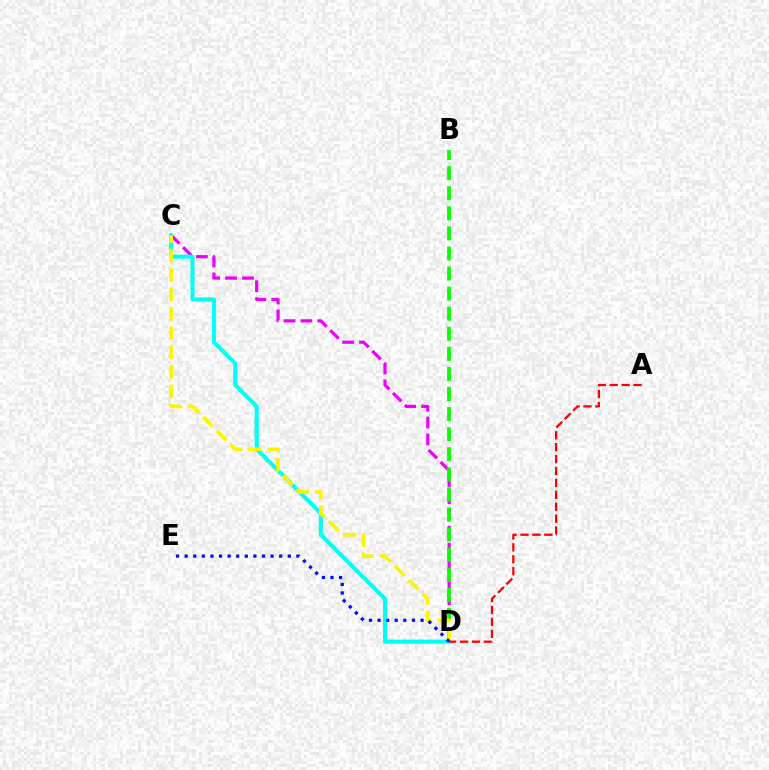{('C', 'D'): [{'color': '#ee00ff', 'line_style': 'dashed', 'thickness': 2.29}, {'color': '#00fff6', 'line_style': 'solid', 'thickness': 2.93}, {'color': '#fcf500', 'line_style': 'dashed', 'thickness': 2.64}], ('B', 'D'): [{'color': '#08ff00', 'line_style': 'dashed', 'thickness': 2.73}], ('D', 'E'): [{'color': '#0010ff', 'line_style': 'dotted', 'thickness': 2.33}], ('A', 'D'): [{'color': '#ff0000', 'line_style': 'dashed', 'thickness': 1.62}]}